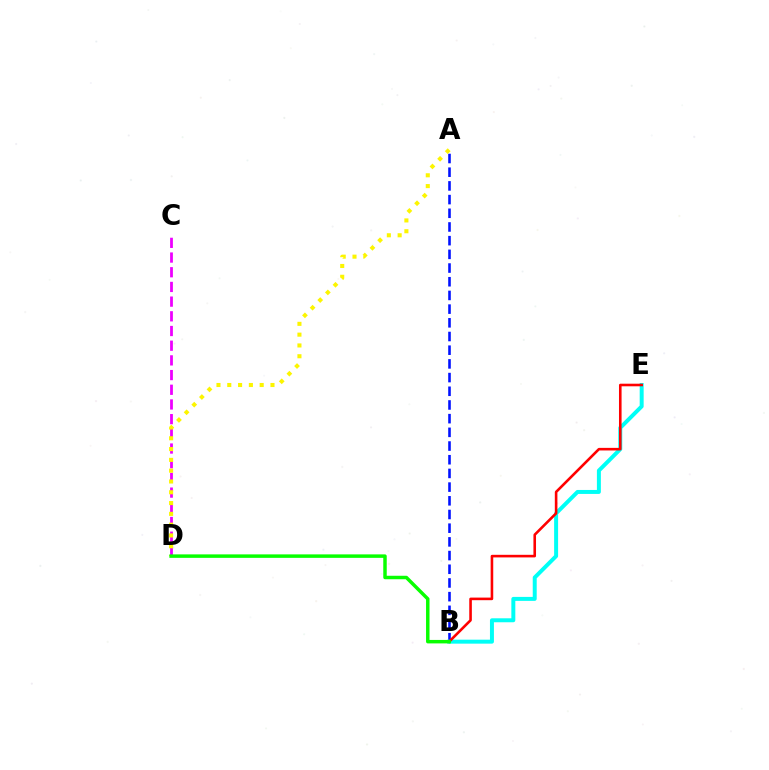{('A', 'B'): [{'color': '#0010ff', 'line_style': 'dashed', 'thickness': 1.86}], ('B', 'E'): [{'color': '#00fff6', 'line_style': 'solid', 'thickness': 2.86}, {'color': '#ff0000', 'line_style': 'solid', 'thickness': 1.87}], ('C', 'D'): [{'color': '#ee00ff', 'line_style': 'dashed', 'thickness': 2.0}], ('A', 'D'): [{'color': '#fcf500', 'line_style': 'dotted', 'thickness': 2.93}], ('B', 'D'): [{'color': '#08ff00', 'line_style': 'solid', 'thickness': 2.5}]}